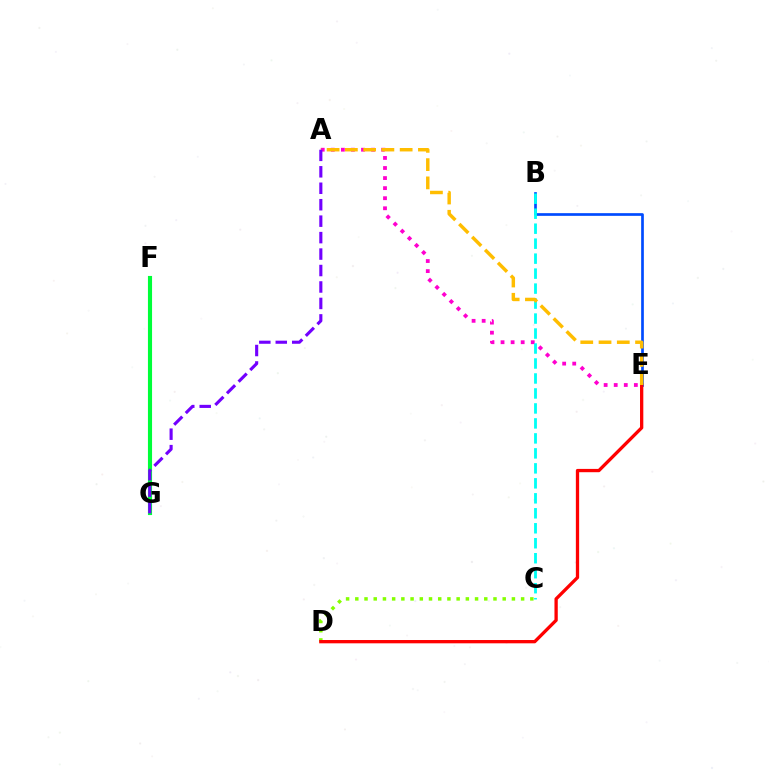{('C', 'D'): [{'color': '#84ff00', 'line_style': 'dotted', 'thickness': 2.5}], ('B', 'E'): [{'color': '#004bff', 'line_style': 'solid', 'thickness': 1.94}], ('A', 'E'): [{'color': '#ff00cf', 'line_style': 'dotted', 'thickness': 2.74}, {'color': '#ffbd00', 'line_style': 'dashed', 'thickness': 2.48}], ('B', 'C'): [{'color': '#00fff6', 'line_style': 'dashed', 'thickness': 2.03}], ('F', 'G'): [{'color': '#00ff39', 'line_style': 'solid', 'thickness': 2.96}], ('D', 'E'): [{'color': '#ff0000', 'line_style': 'solid', 'thickness': 2.38}], ('A', 'G'): [{'color': '#7200ff', 'line_style': 'dashed', 'thickness': 2.24}]}